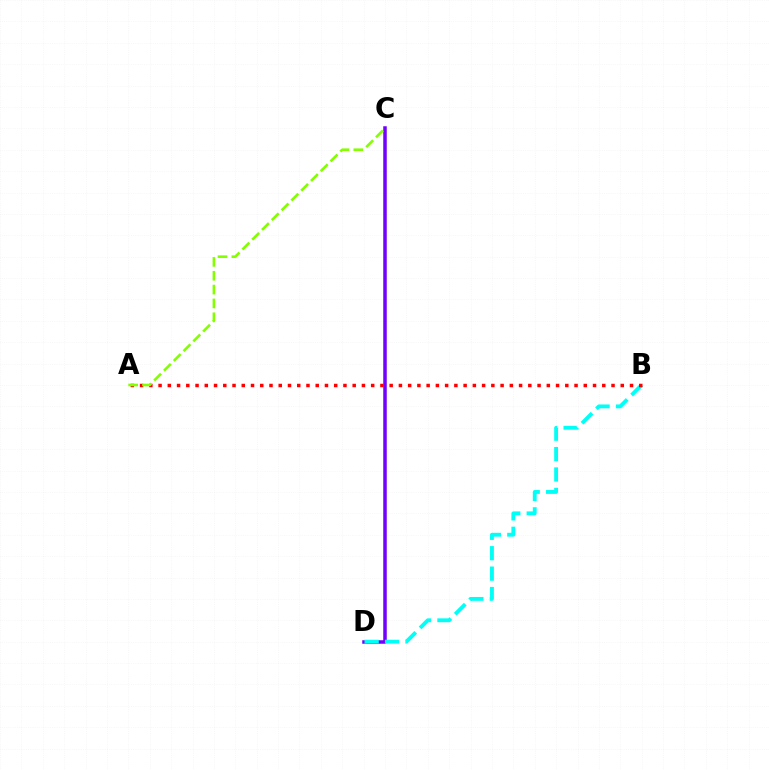{('C', 'D'): [{'color': '#7200ff', 'line_style': 'solid', 'thickness': 2.52}], ('B', 'D'): [{'color': '#00fff6', 'line_style': 'dashed', 'thickness': 2.77}], ('A', 'B'): [{'color': '#ff0000', 'line_style': 'dotted', 'thickness': 2.51}], ('A', 'C'): [{'color': '#84ff00', 'line_style': 'dashed', 'thickness': 1.88}]}